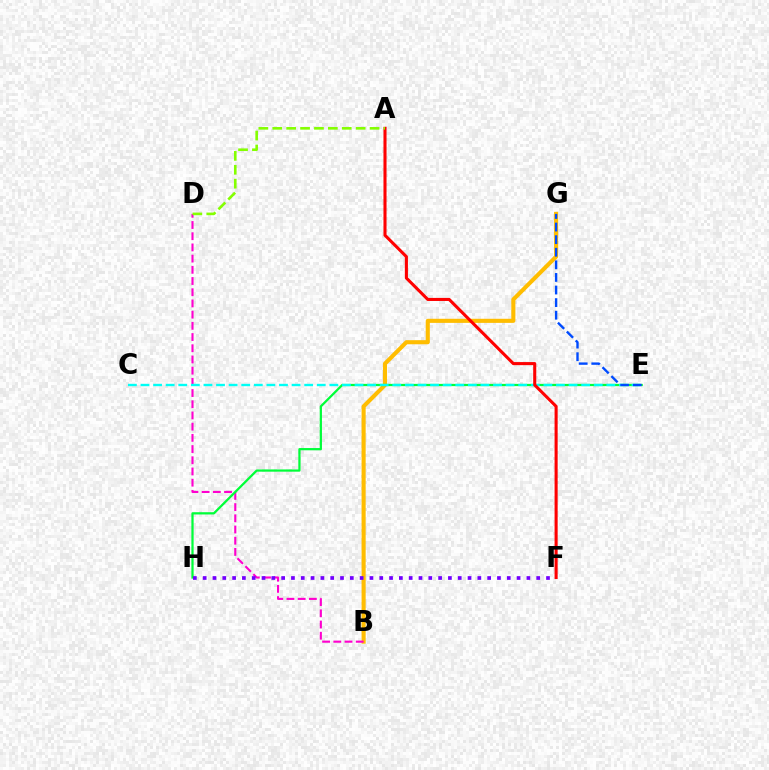{('B', 'G'): [{'color': '#ffbd00', 'line_style': 'solid', 'thickness': 2.95}], ('B', 'D'): [{'color': '#ff00cf', 'line_style': 'dashed', 'thickness': 1.52}], ('E', 'H'): [{'color': '#00ff39', 'line_style': 'solid', 'thickness': 1.62}], ('C', 'E'): [{'color': '#00fff6', 'line_style': 'dashed', 'thickness': 1.71}], ('F', 'H'): [{'color': '#7200ff', 'line_style': 'dotted', 'thickness': 2.67}], ('A', 'F'): [{'color': '#ff0000', 'line_style': 'solid', 'thickness': 2.21}], ('E', 'G'): [{'color': '#004bff', 'line_style': 'dashed', 'thickness': 1.71}], ('A', 'D'): [{'color': '#84ff00', 'line_style': 'dashed', 'thickness': 1.89}]}